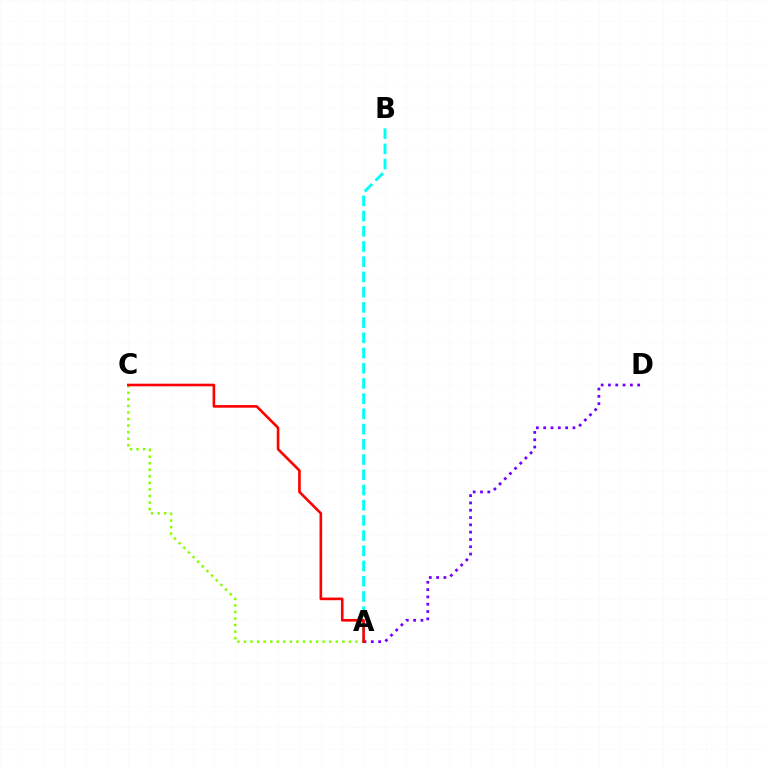{('A', 'D'): [{'color': '#7200ff', 'line_style': 'dotted', 'thickness': 1.99}], ('A', 'B'): [{'color': '#00fff6', 'line_style': 'dashed', 'thickness': 2.07}], ('A', 'C'): [{'color': '#84ff00', 'line_style': 'dotted', 'thickness': 1.78}, {'color': '#ff0000', 'line_style': 'solid', 'thickness': 1.89}]}